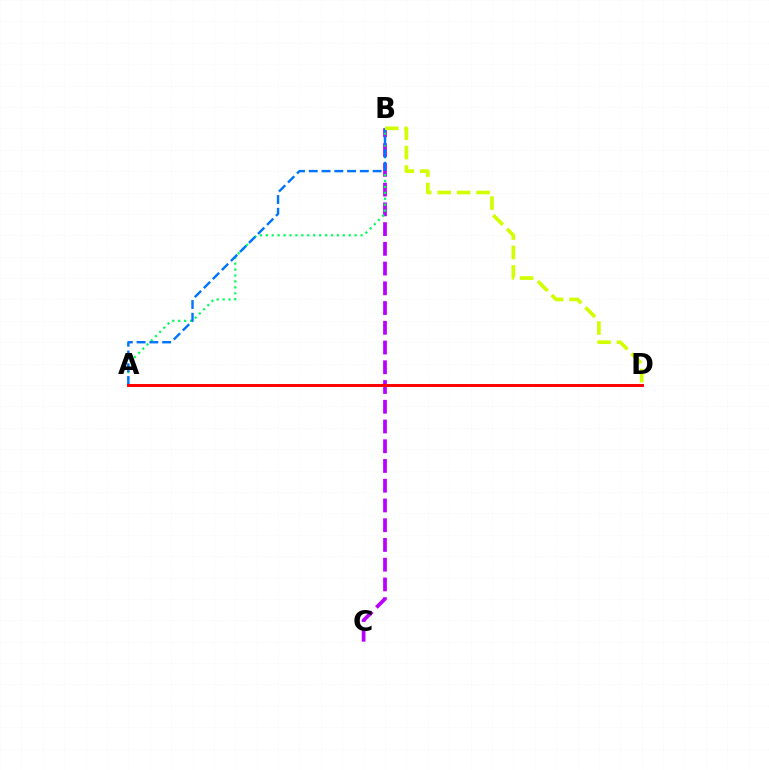{('B', 'C'): [{'color': '#b900ff', 'line_style': 'dashed', 'thickness': 2.68}], ('A', 'B'): [{'color': '#00ff5c', 'line_style': 'dotted', 'thickness': 1.61}, {'color': '#0074ff', 'line_style': 'dashed', 'thickness': 1.73}], ('A', 'D'): [{'color': '#ff0000', 'line_style': 'solid', 'thickness': 2.12}], ('B', 'D'): [{'color': '#d1ff00', 'line_style': 'dashed', 'thickness': 2.64}]}